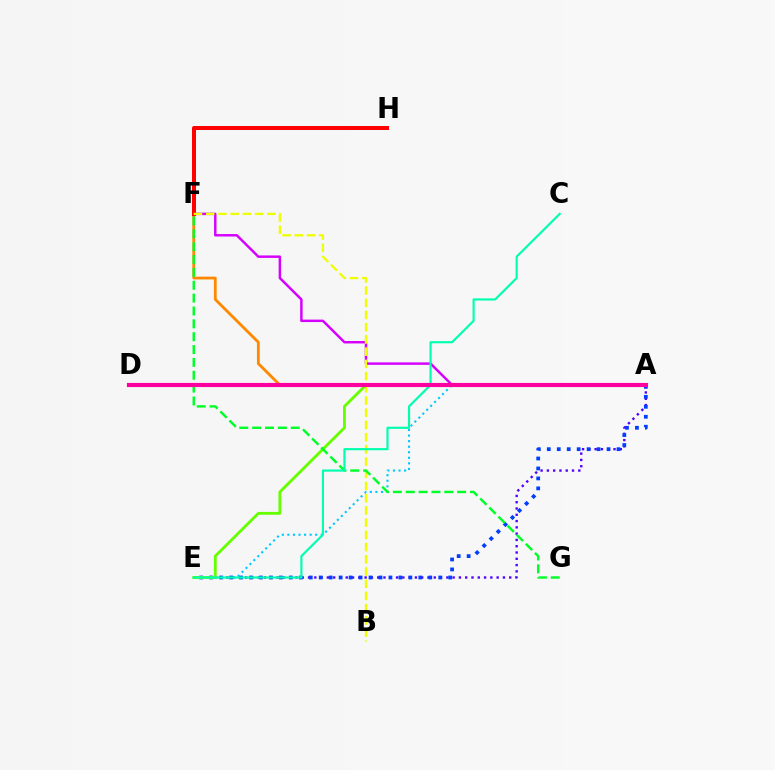{('A', 'F'): [{'color': '#d600ff', 'line_style': 'solid', 'thickness': 1.77}, {'color': '#ff8800', 'line_style': 'solid', 'thickness': 2.01}], ('A', 'E'): [{'color': '#4f00ff', 'line_style': 'dotted', 'thickness': 1.71}, {'color': '#003fff', 'line_style': 'dotted', 'thickness': 2.71}, {'color': '#00c7ff', 'line_style': 'dotted', 'thickness': 1.51}, {'color': '#66ff00', 'line_style': 'solid', 'thickness': 2.04}], ('F', 'H'): [{'color': '#ff0000', 'line_style': 'solid', 'thickness': 2.89}], ('B', 'F'): [{'color': '#eeff00', 'line_style': 'dashed', 'thickness': 1.66}], ('F', 'G'): [{'color': '#00ff27', 'line_style': 'dashed', 'thickness': 1.75}], ('C', 'E'): [{'color': '#00ffaf', 'line_style': 'solid', 'thickness': 1.56}], ('A', 'D'): [{'color': '#ff00a0', 'line_style': 'solid', 'thickness': 2.98}]}